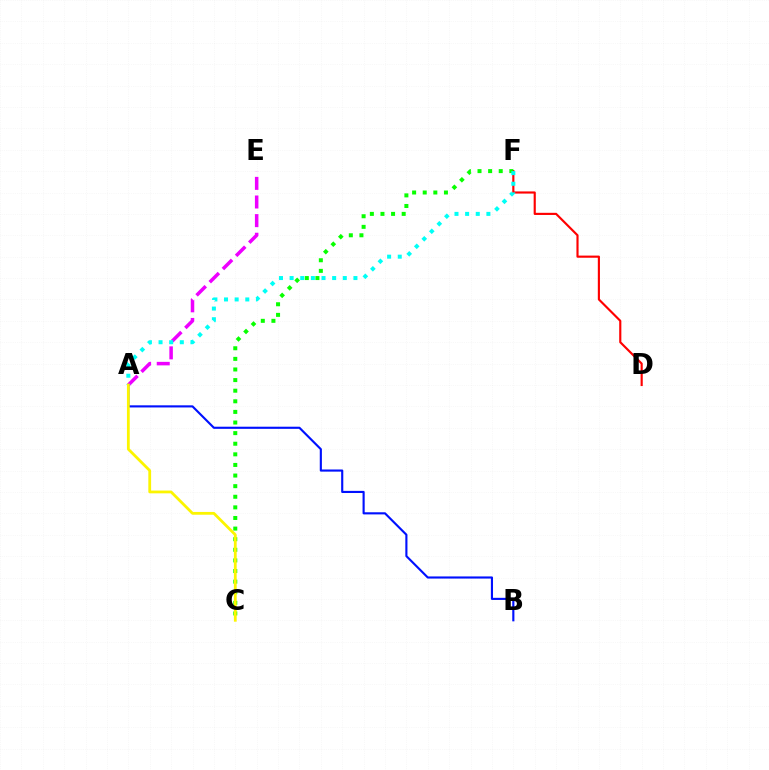{('D', 'F'): [{'color': '#ff0000', 'line_style': 'solid', 'thickness': 1.55}], ('A', 'E'): [{'color': '#ee00ff', 'line_style': 'dashed', 'thickness': 2.53}], ('C', 'F'): [{'color': '#08ff00', 'line_style': 'dotted', 'thickness': 2.88}], ('A', 'F'): [{'color': '#00fff6', 'line_style': 'dotted', 'thickness': 2.89}], ('A', 'B'): [{'color': '#0010ff', 'line_style': 'solid', 'thickness': 1.53}], ('A', 'C'): [{'color': '#fcf500', 'line_style': 'solid', 'thickness': 2.01}]}